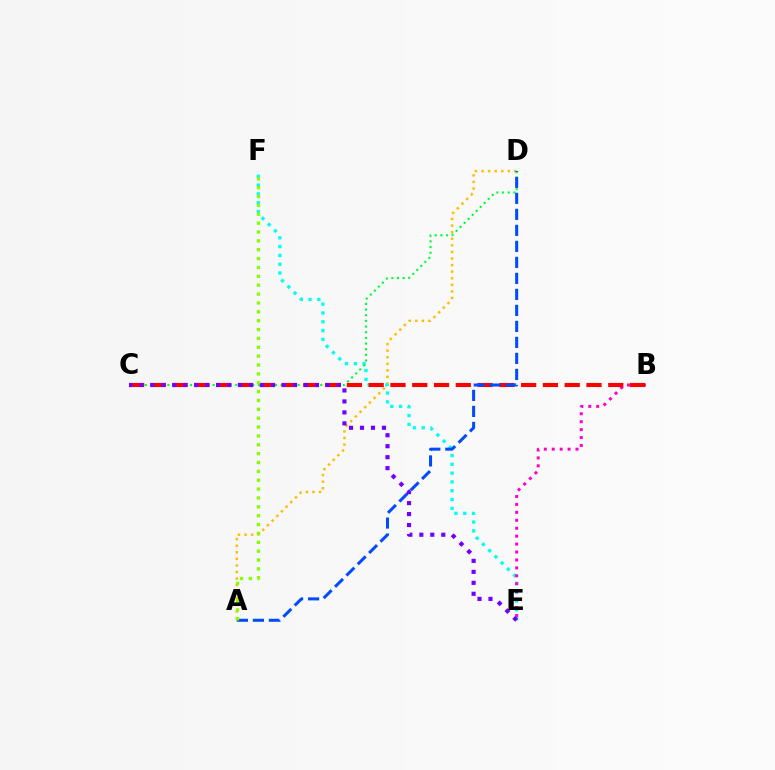{('A', 'D'): [{'color': '#ffbd00', 'line_style': 'dotted', 'thickness': 1.79}, {'color': '#004bff', 'line_style': 'dashed', 'thickness': 2.17}], ('E', 'F'): [{'color': '#00fff6', 'line_style': 'dotted', 'thickness': 2.39}], ('C', 'D'): [{'color': '#00ff39', 'line_style': 'dotted', 'thickness': 1.54}], ('B', 'E'): [{'color': '#ff00cf', 'line_style': 'dotted', 'thickness': 2.15}], ('B', 'C'): [{'color': '#ff0000', 'line_style': 'dashed', 'thickness': 2.96}], ('C', 'E'): [{'color': '#7200ff', 'line_style': 'dotted', 'thickness': 2.98}], ('A', 'F'): [{'color': '#84ff00', 'line_style': 'dotted', 'thickness': 2.41}]}